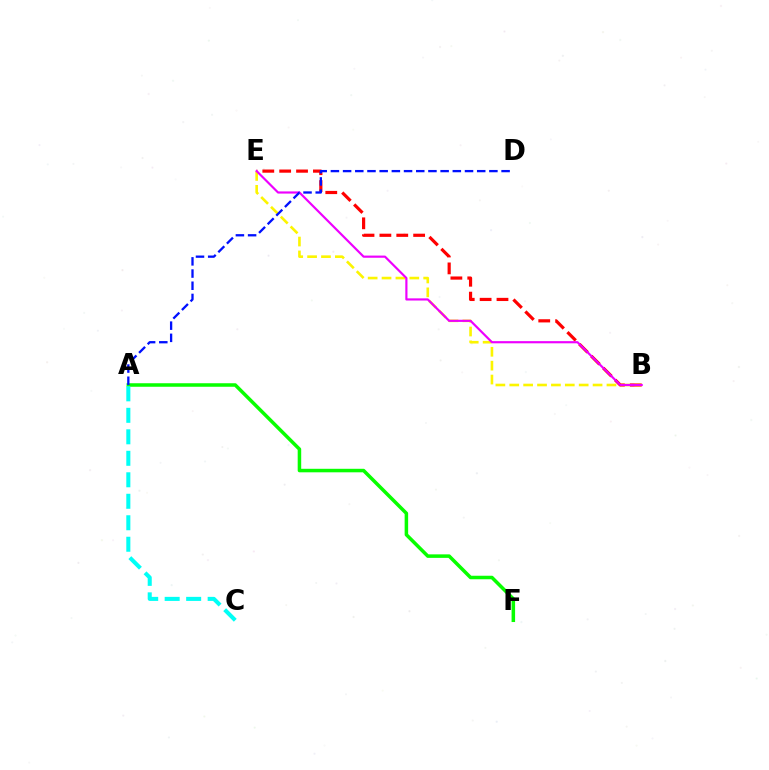{('A', 'F'): [{'color': '#08ff00', 'line_style': 'solid', 'thickness': 2.53}], ('A', 'C'): [{'color': '#00fff6', 'line_style': 'dashed', 'thickness': 2.92}], ('B', 'E'): [{'color': '#ff0000', 'line_style': 'dashed', 'thickness': 2.29}, {'color': '#fcf500', 'line_style': 'dashed', 'thickness': 1.89}, {'color': '#ee00ff', 'line_style': 'solid', 'thickness': 1.56}], ('A', 'D'): [{'color': '#0010ff', 'line_style': 'dashed', 'thickness': 1.66}]}